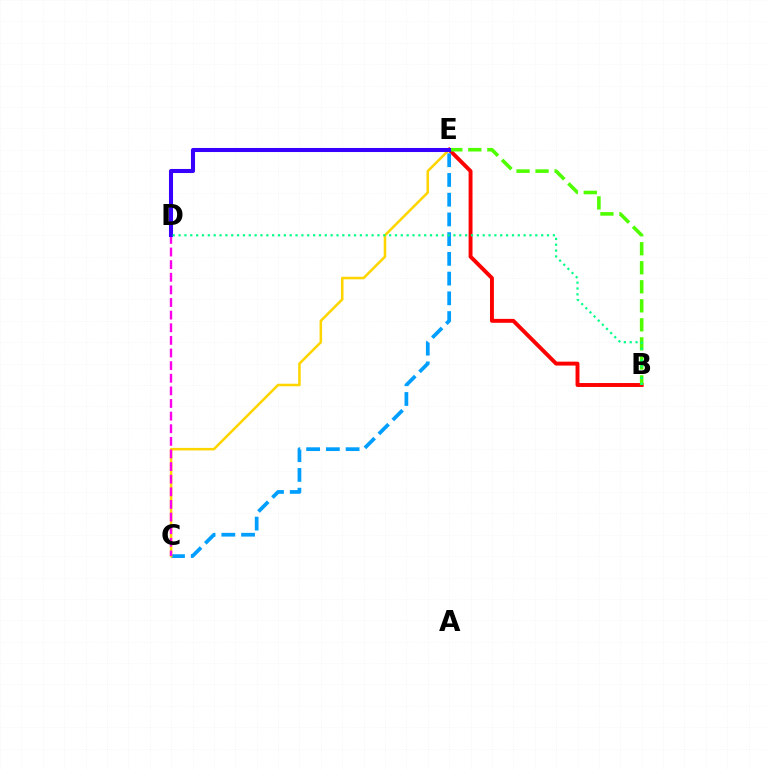{('B', 'E'): [{'color': '#ff0000', 'line_style': 'solid', 'thickness': 2.82}, {'color': '#4fff00', 'line_style': 'dashed', 'thickness': 2.58}], ('C', 'E'): [{'color': '#009eff', 'line_style': 'dashed', 'thickness': 2.68}, {'color': '#ffd500', 'line_style': 'solid', 'thickness': 1.84}], ('C', 'D'): [{'color': '#ff00ed', 'line_style': 'dashed', 'thickness': 1.71}], ('D', 'E'): [{'color': '#3700ff', 'line_style': 'solid', 'thickness': 2.92}], ('B', 'D'): [{'color': '#00ff86', 'line_style': 'dotted', 'thickness': 1.59}]}